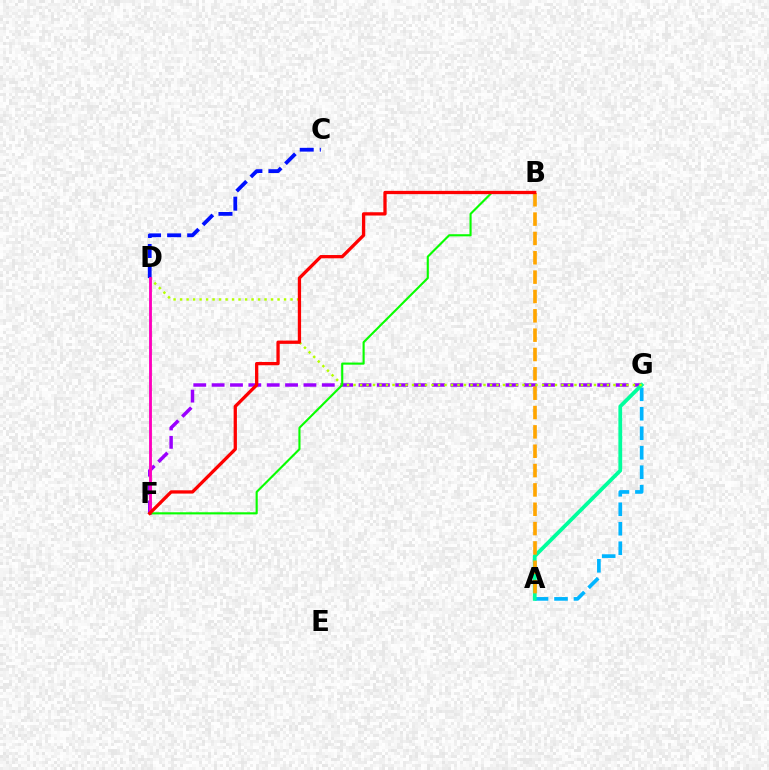{('C', 'D'): [{'color': '#0010ff', 'line_style': 'dashed', 'thickness': 2.73}], ('A', 'G'): [{'color': '#00b5ff', 'line_style': 'dashed', 'thickness': 2.65}, {'color': '#00ff9d', 'line_style': 'solid', 'thickness': 2.73}], ('F', 'G'): [{'color': '#9b00ff', 'line_style': 'dashed', 'thickness': 2.49}], ('D', 'G'): [{'color': '#b3ff00', 'line_style': 'dotted', 'thickness': 1.77}], ('D', 'F'): [{'color': '#ff00bd', 'line_style': 'solid', 'thickness': 2.06}], ('A', 'B'): [{'color': '#ffa500', 'line_style': 'dashed', 'thickness': 2.63}], ('B', 'F'): [{'color': '#08ff00', 'line_style': 'solid', 'thickness': 1.53}, {'color': '#ff0000', 'line_style': 'solid', 'thickness': 2.36}]}